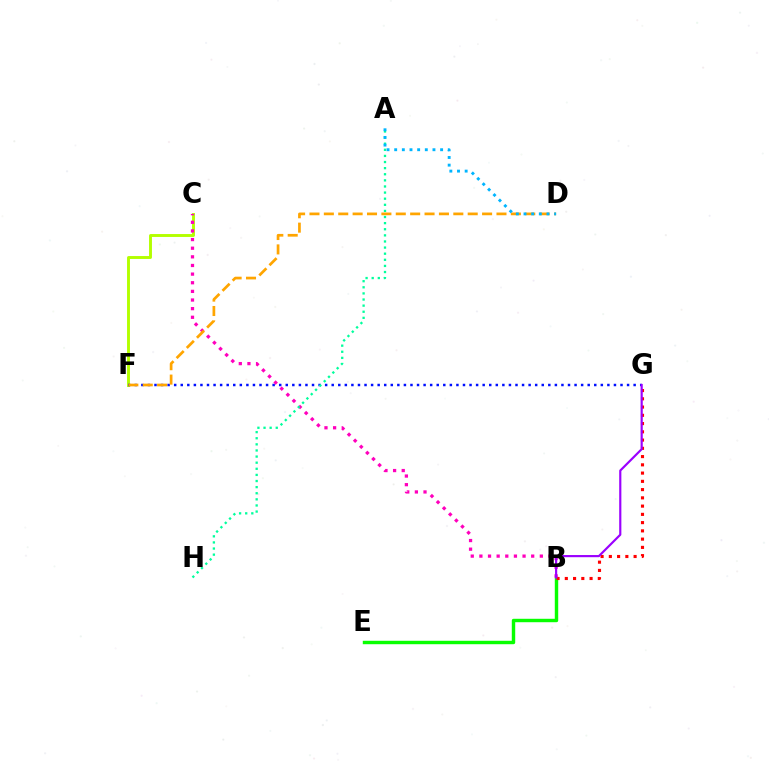{('C', 'F'): [{'color': '#b3ff00', 'line_style': 'solid', 'thickness': 2.09}], ('F', 'G'): [{'color': '#0010ff', 'line_style': 'dotted', 'thickness': 1.78}], ('B', 'E'): [{'color': '#08ff00', 'line_style': 'solid', 'thickness': 2.47}], ('B', 'G'): [{'color': '#ff0000', 'line_style': 'dotted', 'thickness': 2.24}, {'color': '#9b00ff', 'line_style': 'solid', 'thickness': 1.56}], ('B', 'C'): [{'color': '#ff00bd', 'line_style': 'dotted', 'thickness': 2.35}], ('A', 'H'): [{'color': '#00ff9d', 'line_style': 'dotted', 'thickness': 1.66}], ('D', 'F'): [{'color': '#ffa500', 'line_style': 'dashed', 'thickness': 1.95}], ('A', 'D'): [{'color': '#00b5ff', 'line_style': 'dotted', 'thickness': 2.08}]}